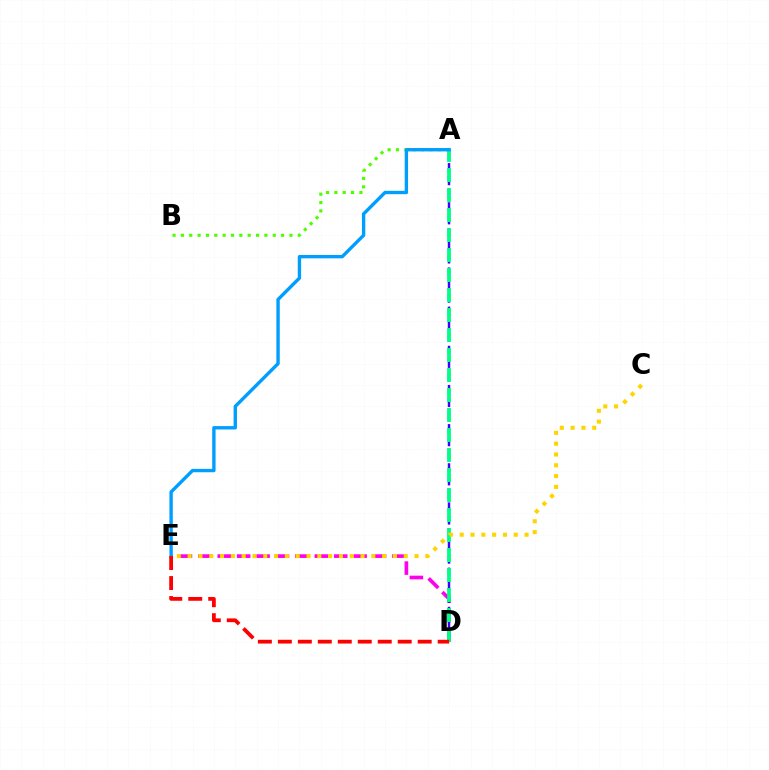{('A', 'B'): [{'color': '#4fff00', 'line_style': 'dotted', 'thickness': 2.27}], ('D', 'E'): [{'color': '#ff00ed', 'line_style': 'dashed', 'thickness': 2.64}, {'color': '#ff0000', 'line_style': 'dashed', 'thickness': 2.71}], ('A', 'D'): [{'color': '#3700ff', 'line_style': 'dashed', 'thickness': 1.77}, {'color': '#00ff86', 'line_style': 'dashed', 'thickness': 2.72}], ('A', 'E'): [{'color': '#009eff', 'line_style': 'solid', 'thickness': 2.43}], ('C', 'E'): [{'color': '#ffd500', 'line_style': 'dotted', 'thickness': 2.94}]}